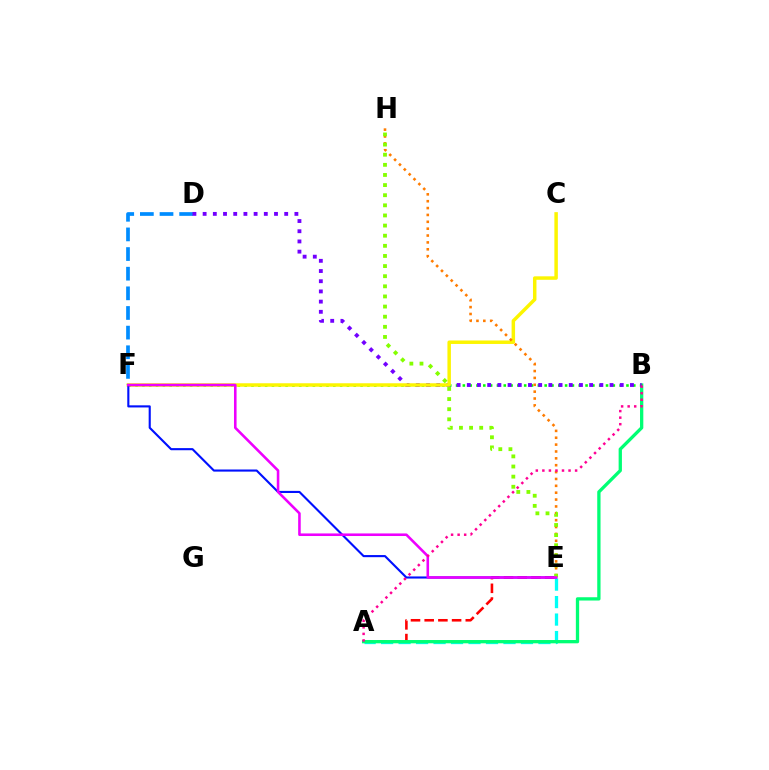{('A', 'E'): [{'color': '#00fff6', 'line_style': 'dashed', 'thickness': 2.38}, {'color': '#ff0000', 'line_style': 'dashed', 'thickness': 1.86}], ('D', 'F'): [{'color': '#008cff', 'line_style': 'dashed', 'thickness': 2.67}], ('A', 'B'): [{'color': '#00ff74', 'line_style': 'solid', 'thickness': 2.37}, {'color': '#ff0094', 'line_style': 'dotted', 'thickness': 1.78}], ('B', 'F'): [{'color': '#08ff00', 'line_style': 'dotted', 'thickness': 1.85}], ('B', 'D'): [{'color': '#7200ff', 'line_style': 'dotted', 'thickness': 2.77}], ('C', 'F'): [{'color': '#fcf500', 'line_style': 'solid', 'thickness': 2.5}], ('E', 'F'): [{'color': '#0010ff', 'line_style': 'solid', 'thickness': 1.52}, {'color': '#ee00ff', 'line_style': 'solid', 'thickness': 1.86}], ('E', 'H'): [{'color': '#ff7c00', 'line_style': 'dotted', 'thickness': 1.87}, {'color': '#84ff00', 'line_style': 'dotted', 'thickness': 2.75}]}